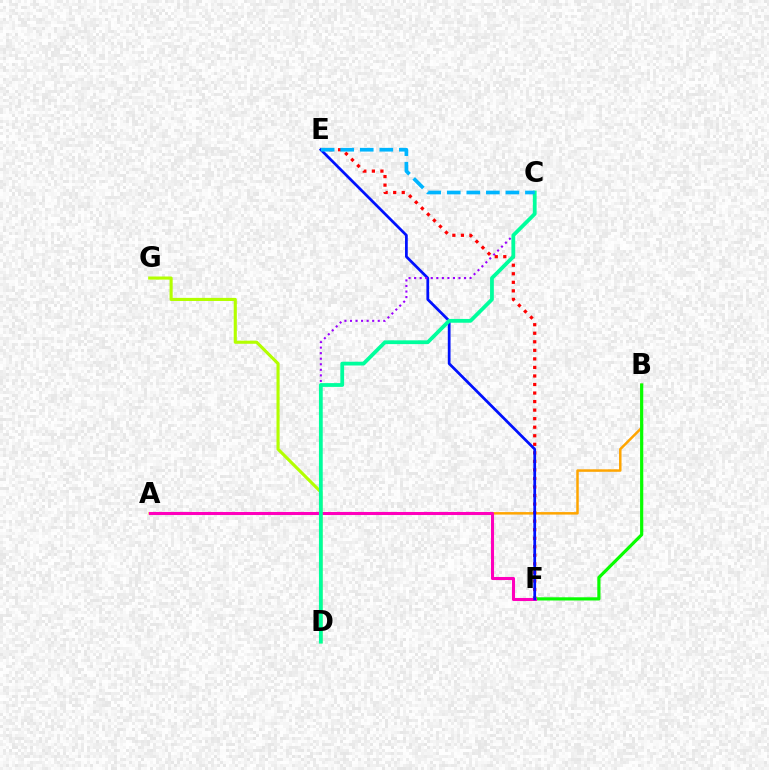{('A', 'B'): [{'color': '#ffa500', 'line_style': 'solid', 'thickness': 1.79}], ('E', 'F'): [{'color': '#ff0000', 'line_style': 'dotted', 'thickness': 2.32}, {'color': '#0010ff', 'line_style': 'solid', 'thickness': 1.97}], ('B', 'F'): [{'color': '#08ff00', 'line_style': 'solid', 'thickness': 2.3}], ('A', 'F'): [{'color': '#ff00bd', 'line_style': 'solid', 'thickness': 2.2}], ('C', 'D'): [{'color': '#9b00ff', 'line_style': 'dotted', 'thickness': 1.51}, {'color': '#00ff9d', 'line_style': 'solid', 'thickness': 2.72}], ('D', 'G'): [{'color': '#b3ff00', 'line_style': 'solid', 'thickness': 2.24}], ('C', 'E'): [{'color': '#00b5ff', 'line_style': 'dashed', 'thickness': 2.66}]}